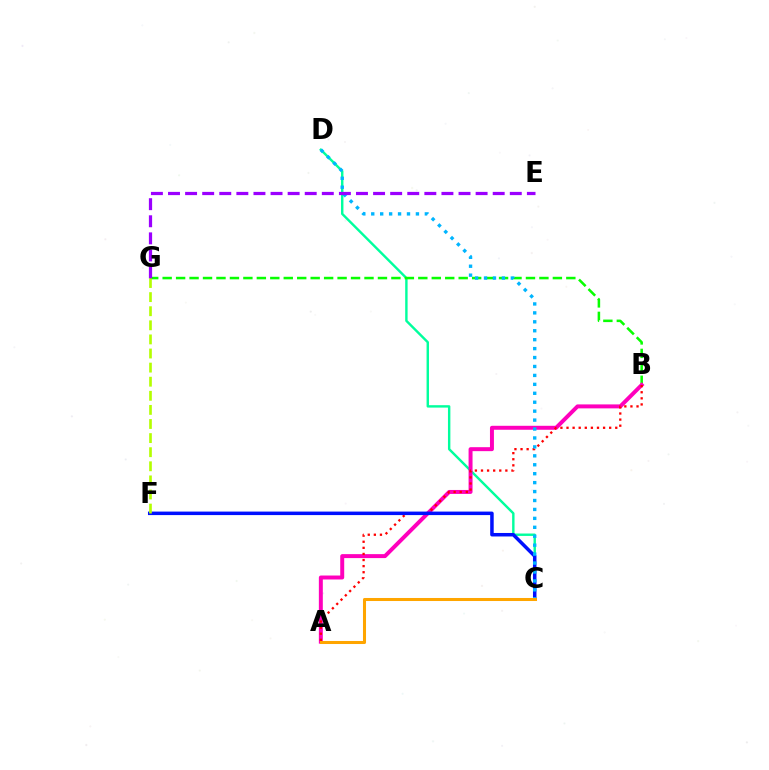{('C', 'D'): [{'color': '#00ff9d', 'line_style': 'solid', 'thickness': 1.74}, {'color': '#00b5ff', 'line_style': 'dotted', 'thickness': 2.43}], ('B', 'G'): [{'color': '#08ff00', 'line_style': 'dashed', 'thickness': 1.83}], ('A', 'B'): [{'color': '#ff00bd', 'line_style': 'solid', 'thickness': 2.85}, {'color': '#ff0000', 'line_style': 'dotted', 'thickness': 1.66}], ('C', 'F'): [{'color': '#0010ff', 'line_style': 'solid', 'thickness': 2.52}], ('E', 'G'): [{'color': '#9b00ff', 'line_style': 'dashed', 'thickness': 2.32}], ('F', 'G'): [{'color': '#b3ff00', 'line_style': 'dashed', 'thickness': 1.92}], ('A', 'C'): [{'color': '#ffa500', 'line_style': 'solid', 'thickness': 2.19}]}